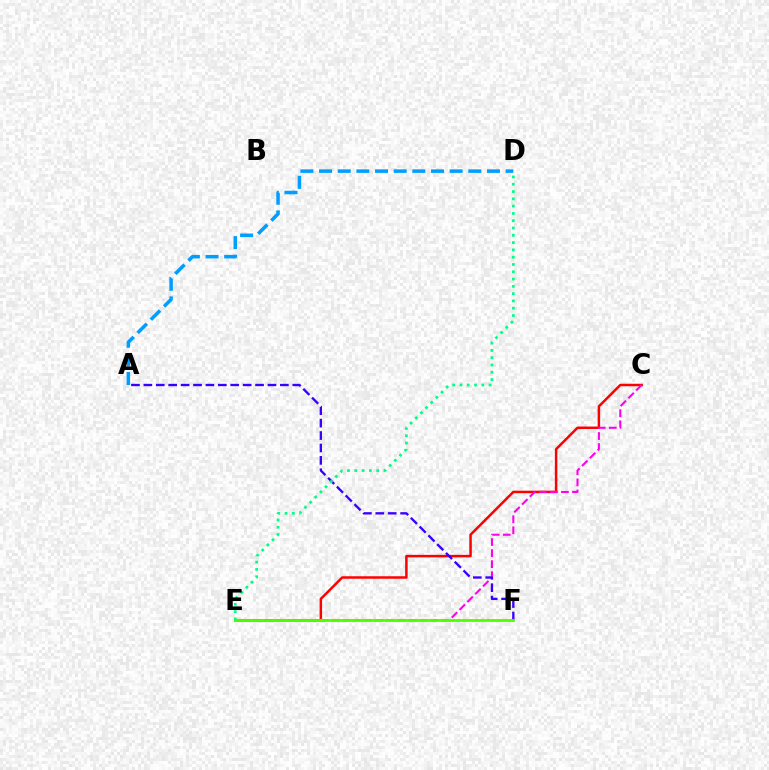{('C', 'E'): [{'color': '#ff0000', 'line_style': 'solid', 'thickness': 1.79}, {'color': '#ff00ed', 'line_style': 'dashed', 'thickness': 1.5}], ('E', 'F'): [{'color': '#ffd500', 'line_style': 'dotted', 'thickness': 1.61}, {'color': '#4fff00', 'line_style': 'solid', 'thickness': 1.97}], ('A', 'D'): [{'color': '#009eff', 'line_style': 'dashed', 'thickness': 2.53}], ('A', 'F'): [{'color': '#3700ff', 'line_style': 'dashed', 'thickness': 1.69}], ('D', 'E'): [{'color': '#00ff86', 'line_style': 'dotted', 'thickness': 1.98}]}